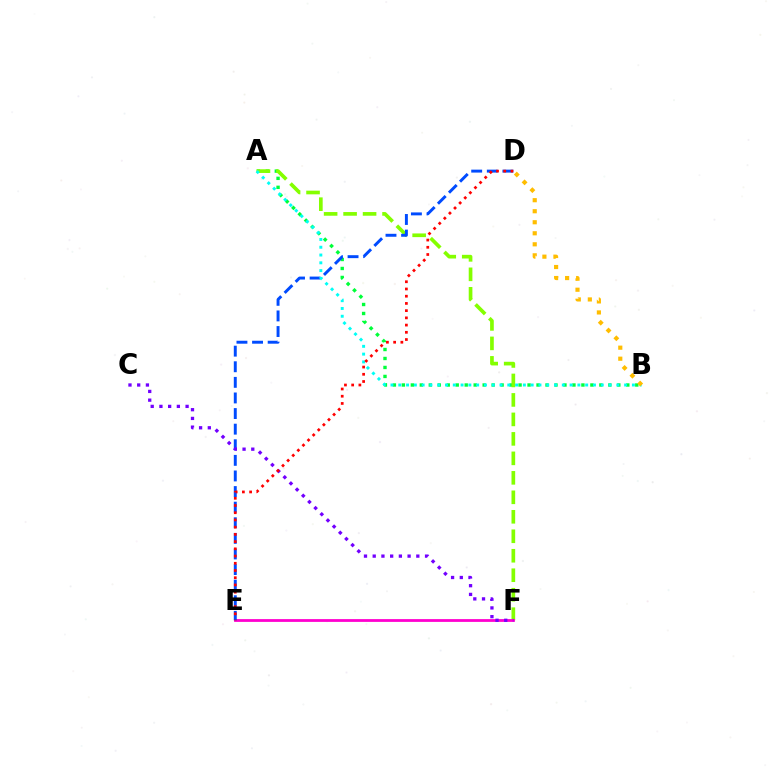{('A', 'B'): [{'color': '#00ff39', 'line_style': 'dotted', 'thickness': 2.44}, {'color': '#00fff6', 'line_style': 'dotted', 'thickness': 2.12}], ('A', 'F'): [{'color': '#84ff00', 'line_style': 'dashed', 'thickness': 2.65}], ('E', 'F'): [{'color': '#ff00cf', 'line_style': 'solid', 'thickness': 2.01}], ('D', 'E'): [{'color': '#004bff', 'line_style': 'dashed', 'thickness': 2.12}, {'color': '#ff0000', 'line_style': 'dotted', 'thickness': 1.96}], ('C', 'F'): [{'color': '#7200ff', 'line_style': 'dotted', 'thickness': 2.37}], ('B', 'D'): [{'color': '#ffbd00', 'line_style': 'dotted', 'thickness': 3.0}]}